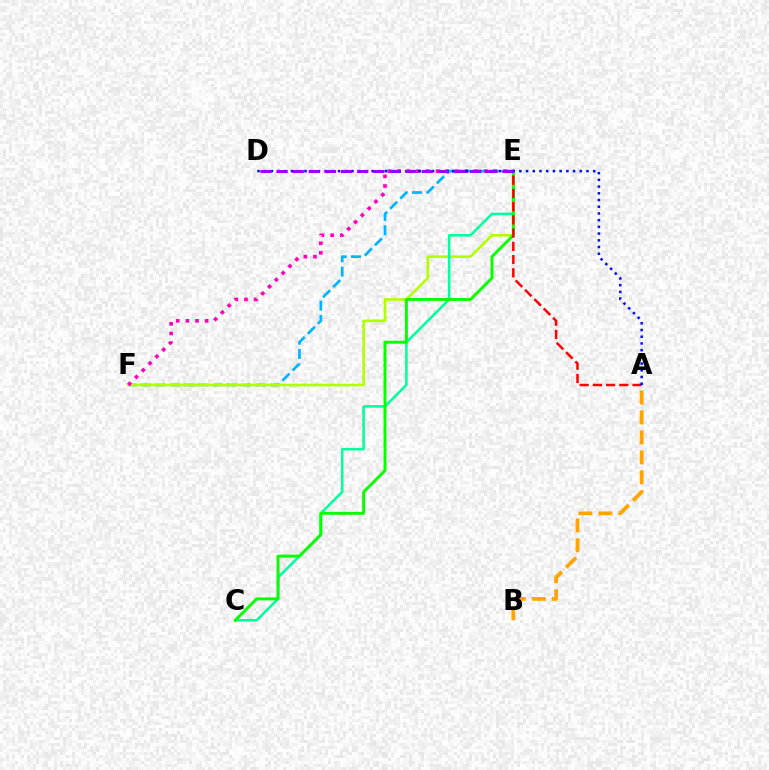{('E', 'F'): [{'color': '#00b5ff', 'line_style': 'dashed', 'thickness': 1.94}, {'color': '#b3ff00', 'line_style': 'solid', 'thickness': 1.87}, {'color': '#ff00bd', 'line_style': 'dotted', 'thickness': 2.62}], ('A', 'B'): [{'color': '#ffa500', 'line_style': 'dashed', 'thickness': 2.71}], ('C', 'E'): [{'color': '#00ff9d', 'line_style': 'solid', 'thickness': 1.83}, {'color': '#08ff00', 'line_style': 'solid', 'thickness': 2.1}], ('A', 'E'): [{'color': '#ff0000', 'line_style': 'dashed', 'thickness': 1.8}], ('A', 'D'): [{'color': '#0010ff', 'line_style': 'dotted', 'thickness': 1.82}], ('D', 'E'): [{'color': '#9b00ff', 'line_style': 'dashed', 'thickness': 2.19}]}